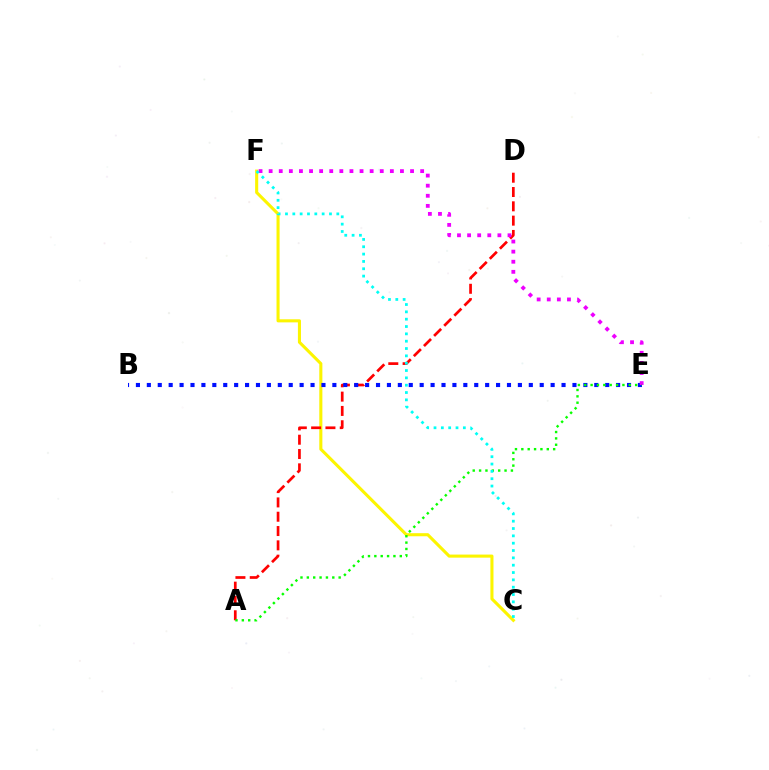{('C', 'F'): [{'color': '#fcf500', 'line_style': 'solid', 'thickness': 2.21}, {'color': '#00fff6', 'line_style': 'dotted', 'thickness': 1.99}], ('A', 'D'): [{'color': '#ff0000', 'line_style': 'dashed', 'thickness': 1.94}], ('B', 'E'): [{'color': '#0010ff', 'line_style': 'dotted', 'thickness': 2.97}], ('E', 'F'): [{'color': '#ee00ff', 'line_style': 'dotted', 'thickness': 2.74}], ('A', 'E'): [{'color': '#08ff00', 'line_style': 'dotted', 'thickness': 1.73}]}